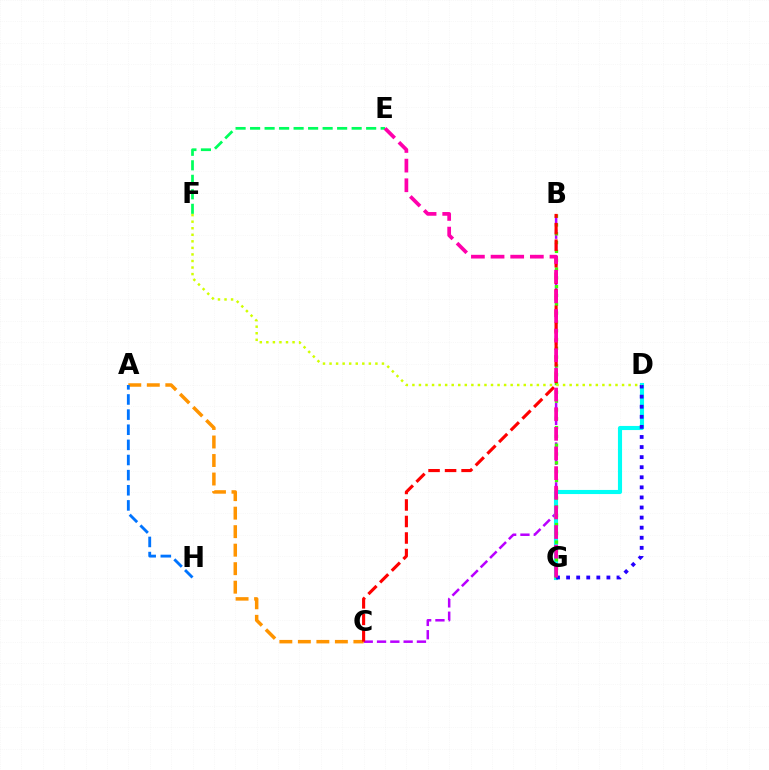{('B', 'C'): [{'color': '#b900ff', 'line_style': 'dashed', 'thickness': 1.81}, {'color': '#ff0000', 'line_style': 'dashed', 'thickness': 2.24}], ('D', 'G'): [{'color': '#00fff6', 'line_style': 'solid', 'thickness': 2.96}, {'color': '#2500ff', 'line_style': 'dotted', 'thickness': 2.74}], ('B', 'G'): [{'color': '#3dff00', 'line_style': 'dotted', 'thickness': 2.39}], ('A', 'C'): [{'color': '#ff9400', 'line_style': 'dashed', 'thickness': 2.51}], ('E', 'F'): [{'color': '#00ff5c', 'line_style': 'dashed', 'thickness': 1.97}], ('A', 'H'): [{'color': '#0074ff', 'line_style': 'dashed', 'thickness': 2.06}], ('D', 'F'): [{'color': '#d1ff00', 'line_style': 'dotted', 'thickness': 1.78}], ('E', 'G'): [{'color': '#ff00ac', 'line_style': 'dashed', 'thickness': 2.67}]}